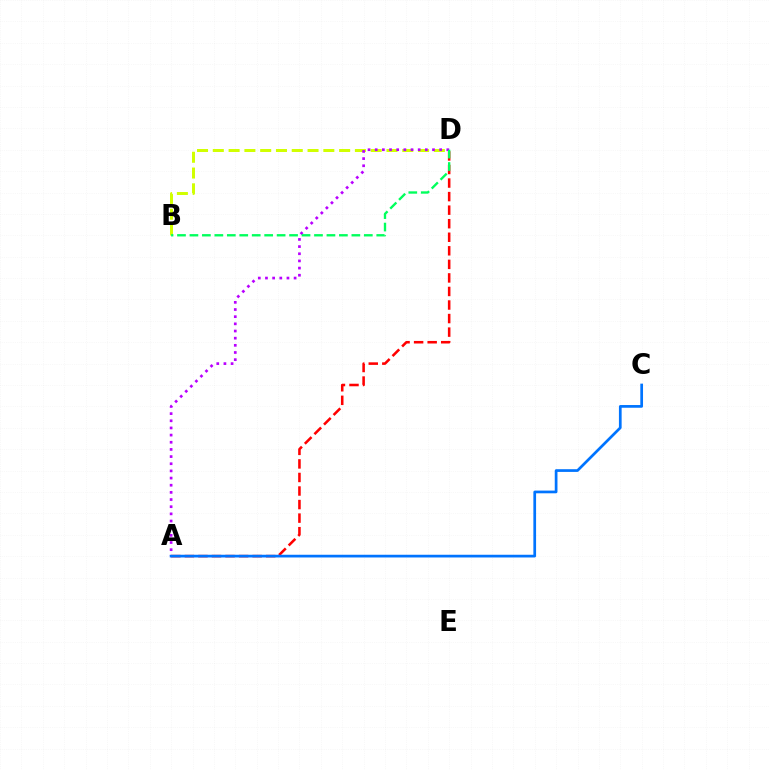{('B', 'D'): [{'color': '#d1ff00', 'line_style': 'dashed', 'thickness': 2.14}, {'color': '#00ff5c', 'line_style': 'dashed', 'thickness': 1.69}], ('A', 'D'): [{'color': '#ff0000', 'line_style': 'dashed', 'thickness': 1.84}, {'color': '#b900ff', 'line_style': 'dotted', 'thickness': 1.95}], ('A', 'C'): [{'color': '#0074ff', 'line_style': 'solid', 'thickness': 1.95}]}